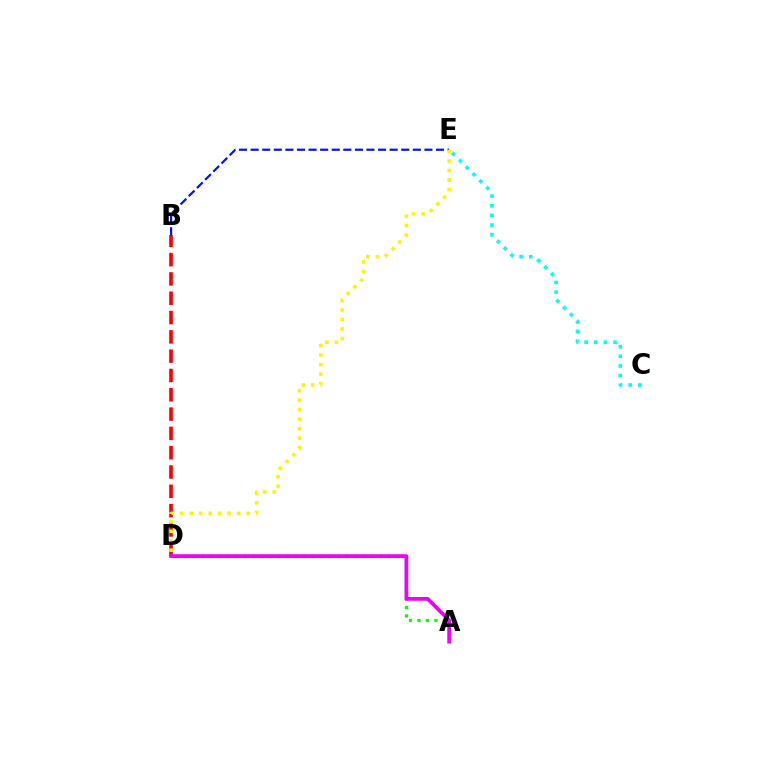{('C', 'E'): [{'color': '#00fff6', 'line_style': 'dotted', 'thickness': 2.62}], ('B', 'D'): [{'color': '#ff0000', 'line_style': 'dashed', 'thickness': 2.62}], ('A', 'D'): [{'color': '#08ff00', 'line_style': 'dotted', 'thickness': 2.31}, {'color': '#ee00ff', 'line_style': 'solid', 'thickness': 2.7}], ('B', 'E'): [{'color': '#0010ff', 'line_style': 'dashed', 'thickness': 1.57}], ('D', 'E'): [{'color': '#fcf500', 'line_style': 'dotted', 'thickness': 2.58}]}